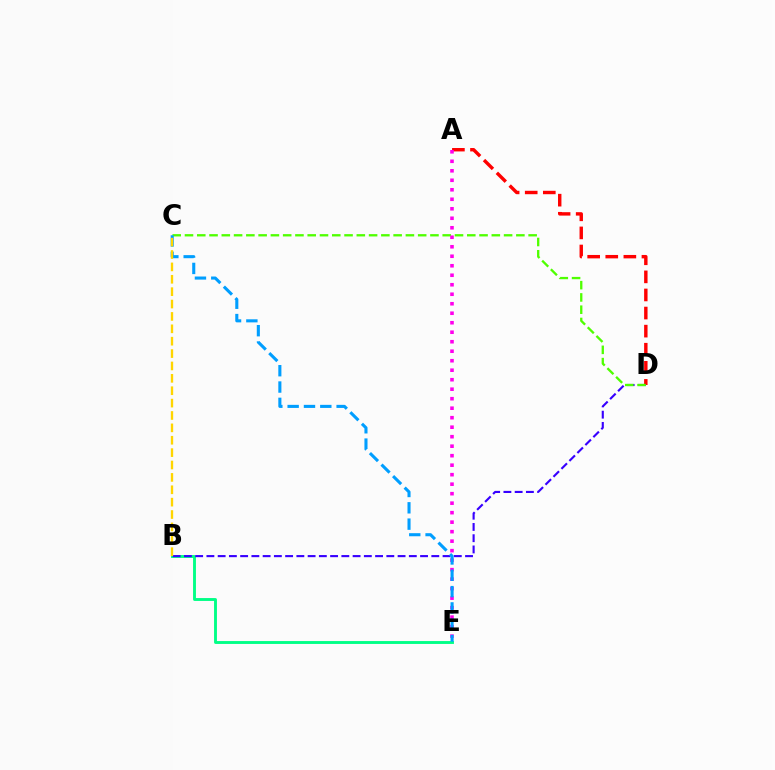{('B', 'E'): [{'color': '#00ff86', 'line_style': 'solid', 'thickness': 2.08}], ('B', 'D'): [{'color': '#3700ff', 'line_style': 'dashed', 'thickness': 1.53}], ('A', 'D'): [{'color': '#ff0000', 'line_style': 'dashed', 'thickness': 2.46}], ('C', 'D'): [{'color': '#4fff00', 'line_style': 'dashed', 'thickness': 1.67}], ('A', 'E'): [{'color': '#ff00ed', 'line_style': 'dotted', 'thickness': 2.58}], ('C', 'E'): [{'color': '#009eff', 'line_style': 'dashed', 'thickness': 2.22}], ('B', 'C'): [{'color': '#ffd500', 'line_style': 'dashed', 'thickness': 1.68}]}